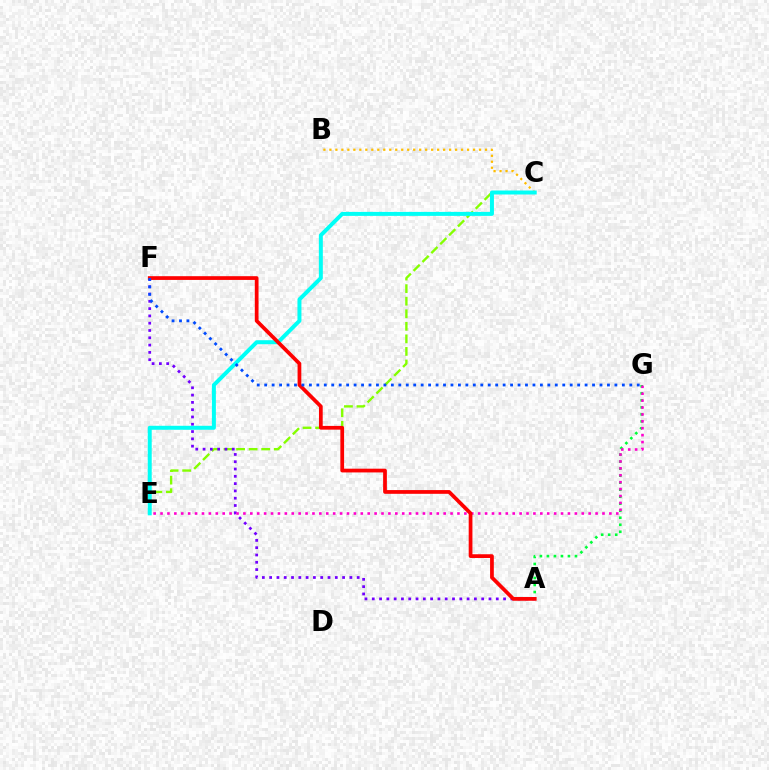{('C', 'E'): [{'color': '#84ff00', 'line_style': 'dashed', 'thickness': 1.71}, {'color': '#00fff6', 'line_style': 'solid', 'thickness': 2.87}], ('A', 'F'): [{'color': '#7200ff', 'line_style': 'dotted', 'thickness': 1.98}, {'color': '#ff0000', 'line_style': 'solid', 'thickness': 2.69}], ('B', 'C'): [{'color': '#ffbd00', 'line_style': 'dotted', 'thickness': 1.63}], ('A', 'G'): [{'color': '#00ff39', 'line_style': 'dotted', 'thickness': 1.91}], ('E', 'G'): [{'color': '#ff00cf', 'line_style': 'dotted', 'thickness': 1.88}], ('F', 'G'): [{'color': '#004bff', 'line_style': 'dotted', 'thickness': 2.02}]}